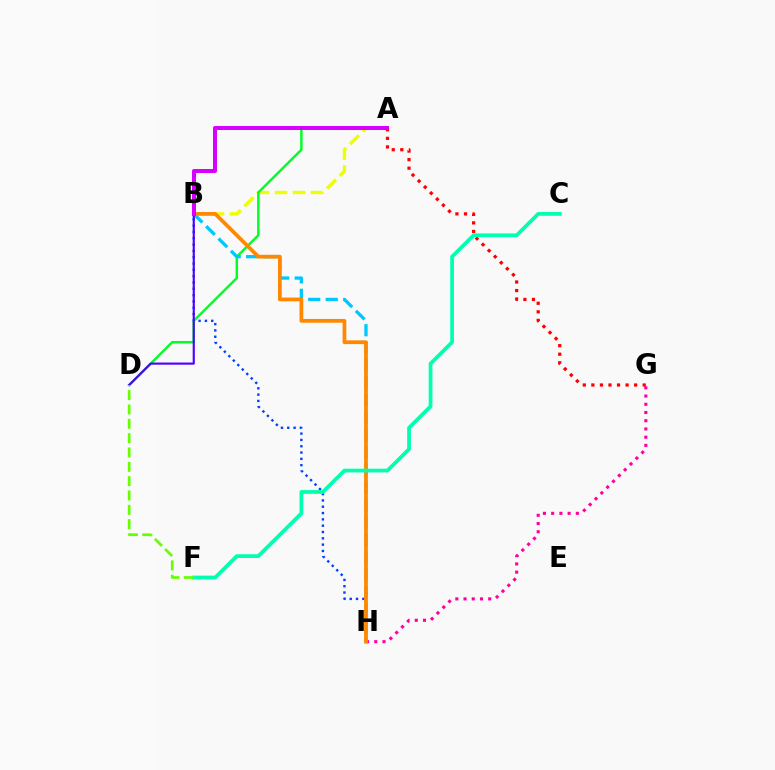{('A', 'B'): [{'color': '#eeff00', 'line_style': 'dashed', 'thickness': 2.44}, {'color': '#d600ff', 'line_style': 'solid', 'thickness': 2.9}], ('G', 'H'): [{'color': '#ff00a0', 'line_style': 'dotted', 'thickness': 2.23}], ('A', 'G'): [{'color': '#ff0000', 'line_style': 'dotted', 'thickness': 2.33}], ('B', 'H'): [{'color': '#003fff', 'line_style': 'dotted', 'thickness': 1.72}, {'color': '#00c7ff', 'line_style': 'dashed', 'thickness': 2.37}, {'color': '#ff8800', 'line_style': 'solid', 'thickness': 2.7}], ('A', 'D'): [{'color': '#00ff27', 'line_style': 'solid', 'thickness': 1.77}], ('B', 'D'): [{'color': '#4f00ff', 'line_style': 'solid', 'thickness': 1.54}], ('C', 'F'): [{'color': '#00ffaf', 'line_style': 'solid', 'thickness': 2.7}], ('D', 'F'): [{'color': '#66ff00', 'line_style': 'dashed', 'thickness': 1.95}]}